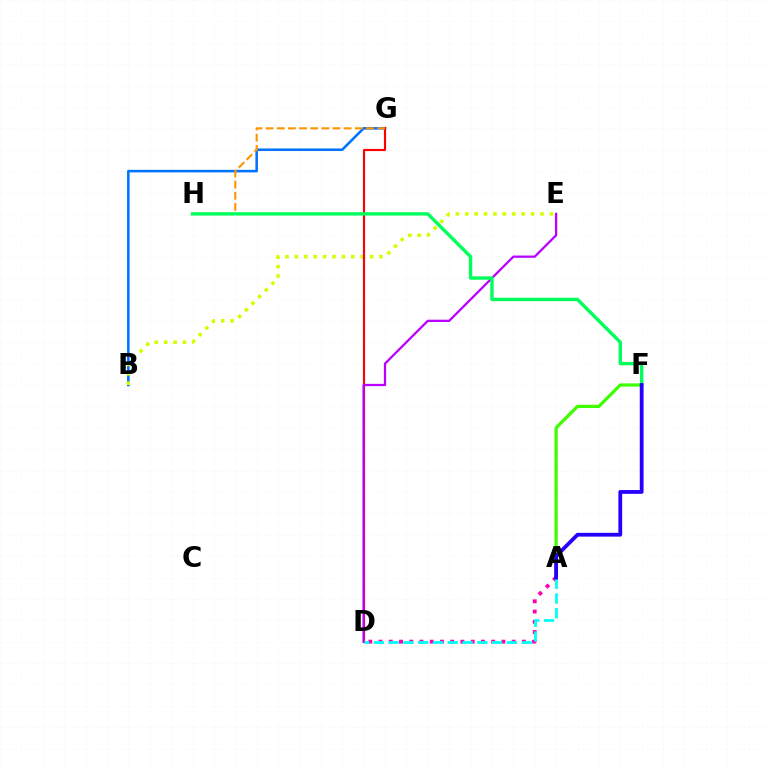{('A', 'F'): [{'color': '#3dff00', 'line_style': 'solid', 'thickness': 2.33}, {'color': '#2500ff', 'line_style': 'solid', 'thickness': 2.72}], ('B', 'G'): [{'color': '#0074ff', 'line_style': 'solid', 'thickness': 1.85}], ('B', 'E'): [{'color': '#d1ff00', 'line_style': 'dotted', 'thickness': 2.55}], ('D', 'G'): [{'color': '#ff0000', 'line_style': 'solid', 'thickness': 1.54}], ('D', 'E'): [{'color': '#b900ff', 'line_style': 'solid', 'thickness': 1.63}], ('G', 'H'): [{'color': '#ff9400', 'line_style': 'dashed', 'thickness': 1.52}], ('A', 'D'): [{'color': '#ff00ac', 'line_style': 'dotted', 'thickness': 2.78}, {'color': '#00fff6', 'line_style': 'dashed', 'thickness': 2.01}], ('F', 'H'): [{'color': '#00ff5c', 'line_style': 'solid', 'thickness': 2.43}]}